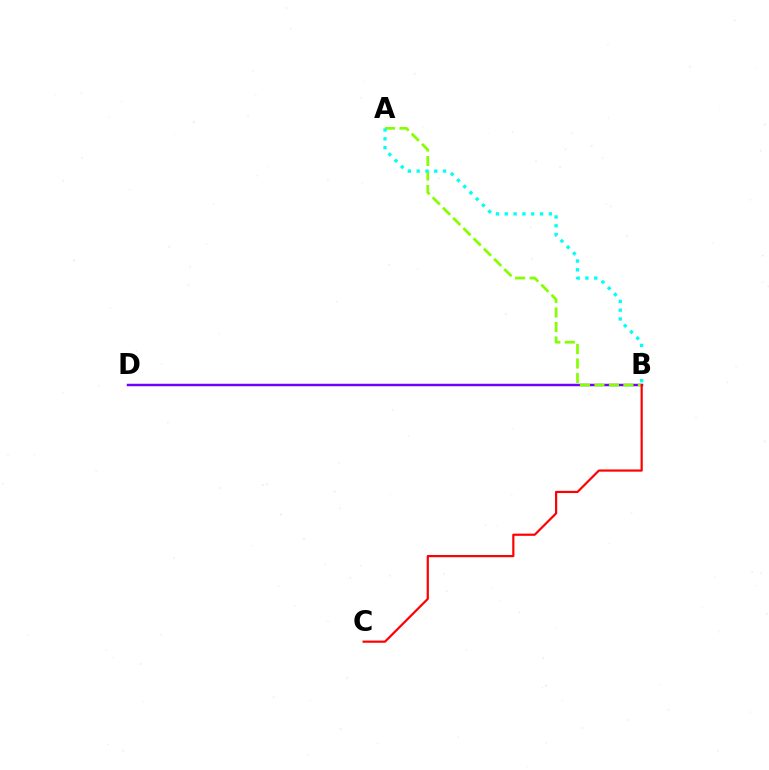{('B', 'D'): [{'color': '#7200ff', 'line_style': 'solid', 'thickness': 1.78}], ('A', 'B'): [{'color': '#84ff00', 'line_style': 'dashed', 'thickness': 1.97}, {'color': '#00fff6', 'line_style': 'dotted', 'thickness': 2.4}], ('B', 'C'): [{'color': '#ff0000', 'line_style': 'solid', 'thickness': 1.58}]}